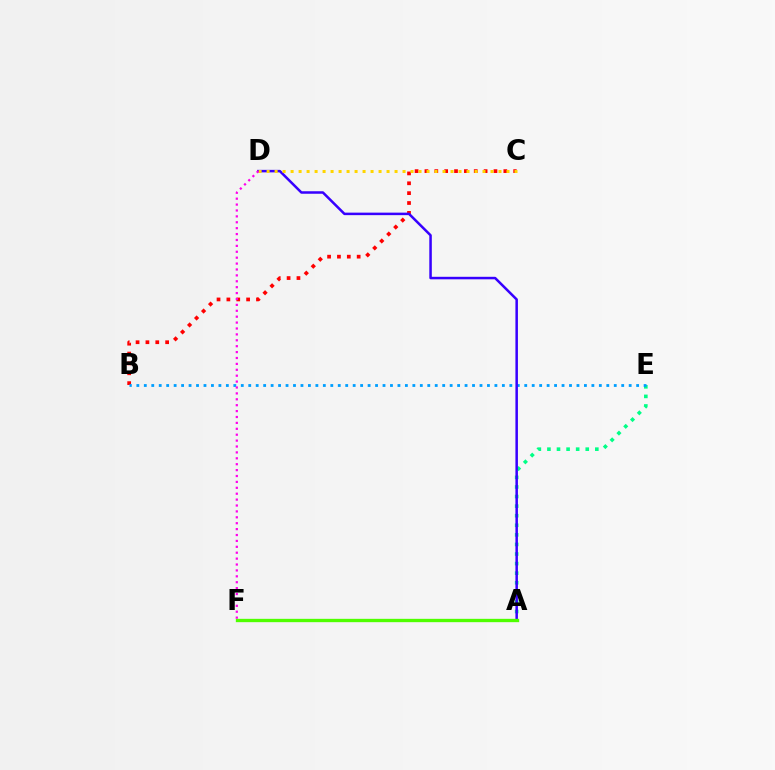{('A', 'E'): [{'color': '#00ff86', 'line_style': 'dotted', 'thickness': 2.6}], ('B', 'C'): [{'color': '#ff0000', 'line_style': 'dotted', 'thickness': 2.68}], ('B', 'E'): [{'color': '#009eff', 'line_style': 'dotted', 'thickness': 2.03}], ('A', 'D'): [{'color': '#3700ff', 'line_style': 'solid', 'thickness': 1.81}], ('A', 'F'): [{'color': '#4fff00', 'line_style': 'solid', 'thickness': 2.4}], ('C', 'D'): [{'color': '#ffd500', 'line_style': 'dotted', 'thickness': 2.17}], ('D', 'F'): [{'color': '#ff00ed', 'line_style': 'dotted', 'thickness': 1.6}]}